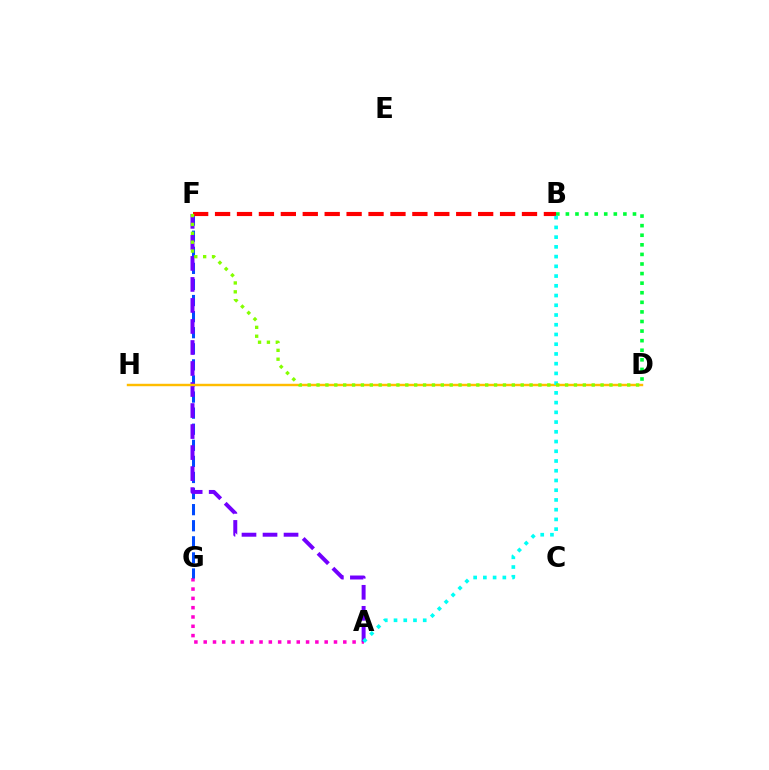{('B', 'D'): [{'color': '#00ff39', 'line_style': 'dotted', 'thickness': 2.6}], ('A', 'G'): [{'color': '#ff00cf', 'line_style': 'dotted', 'thickness': 2.53}], ('F', 'G'): [{'color': '#004bff', 'line_style': 'dashed', 'thickness': 2.19}], ('A', 'F'): [{'color': '#7200ff', 'line_style': 'dashed', 'thickness': 2.86}], ('D', 'H'): [{'color': '#ffbd00', 'line_style': 'solid', 'thickness': 1.75}], ('B', 'F'): [{'color': '#ff0000', 'line_style': 'dashed', 'thickness': 2.98}], ('A', 'B'): [{'color': '#00fff6', 'line_style': 'dotted', 'thickness': 2.64}], ('D', 'F'): [{'color': '#84ff00', 'line_style': 'dotted', 'thickness': 2.41}]}